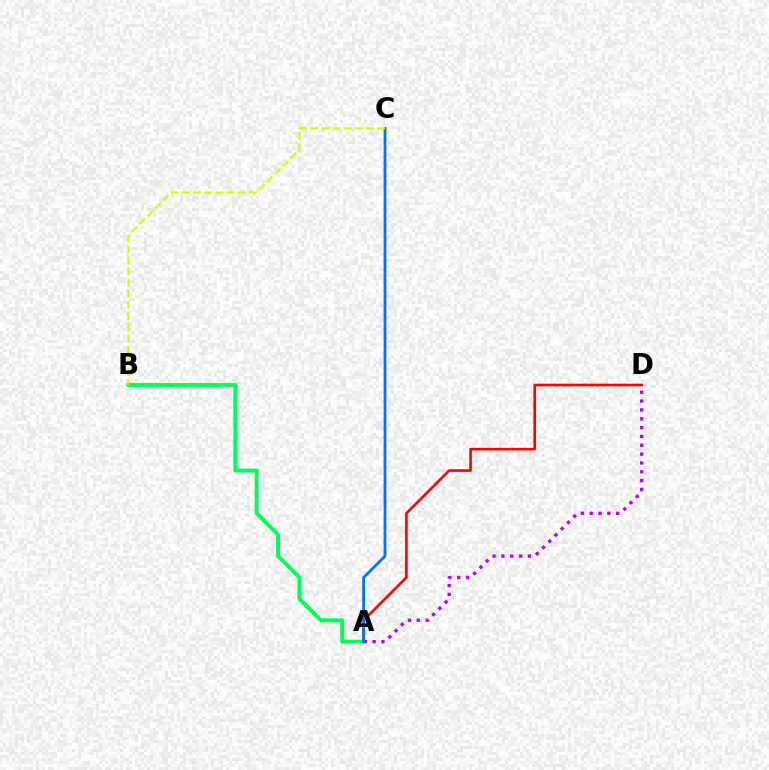{('A', 'B'): [{'color': '#00ff5c', 'line_style': 'solid', 'thickness': 2.81}], ('A', 'D'): [{'color': '#ff0000', 'line_style': 'solid', 'thickness': 1.89}, {'color': '#b900ff', 'line_style': 'dotted', 'thickness': 2.4}], ('A', 'C'): [{'color': '#0074ff', 'line_style': 'solid', 'thickness': 2.02}], ('B', 'C'): [{'color': '#d1ff00', 'line_style': 'dashed', 'thickness': 1.52}]}